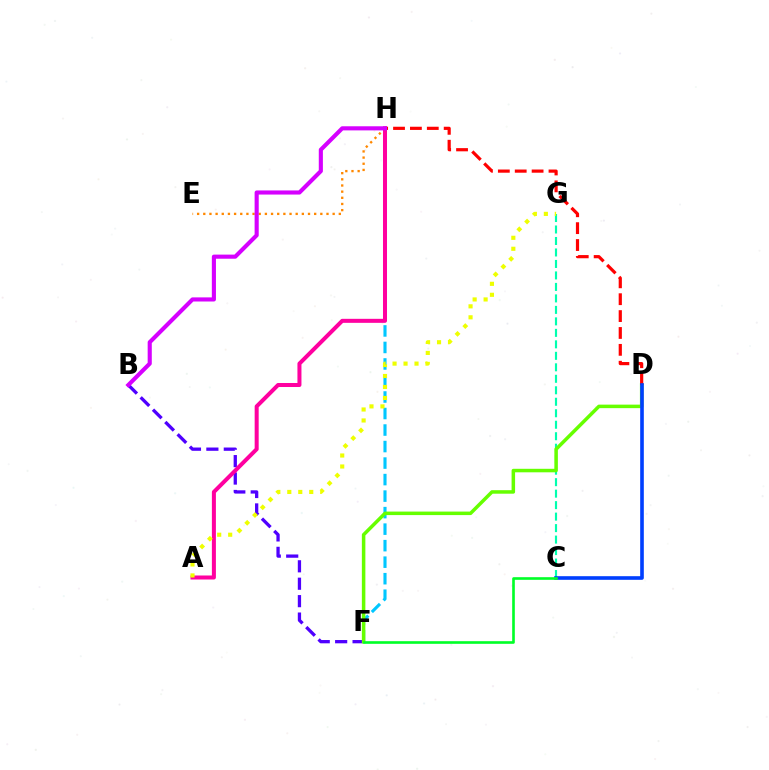{('B', 'F'): [{'color': '#4f00ff', 'line_style': 'dashed', 'thickness': 2.37}], ('C', 'G'): [{'color': '#00ffaf', 'line_style': 'dashed', 'thickness': 1.56}], ('F', 'H'): [{'color': '#00c7ff', 'line_style': 'dashed', 'thickness': 2.24}], ('E', 'H'): [{'color': '#ff8800', 'line_style': 'dotted', 'thickness': 1.67}], ('A', 'H'): [{'color': '#ff00a0', 'line_style': 'solid', 'thickness': 2.89}], ('D', 'F'): [{'color': '#66ff00', 'line_style': 'solid', 'thickness': 2.53}], ('D', 'H'): [{'color': '#ff0000', 'line_style': 'dashed', 'thickness': 2.29}], ('C', 'D'): [{'color': '#003fff', 'line_style': 'solid', 'thickness': 2.61}], ('A', 'G'): [{'color': '#eeff00', 'line_style': 'dotted', 'thickness': 2.98}], ('B', 'H'): [{'color': '#d600ff', 'line_style': 'solid', 'thickness': 2.96}], ('C', 'F'): [{'color': '#00ff27', 'line_style': 'solid', 'thickness': 1.89}]}